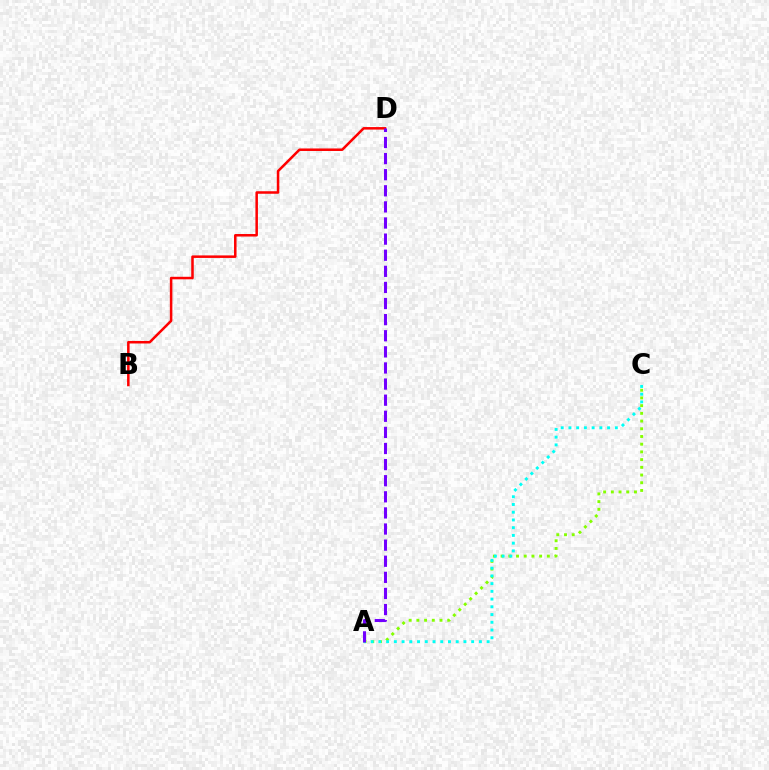{('B', 'D'): [{'color': '#ff0000', 'line_style': 'solid', 'thickness': 1.82}], ('A', 'C'): [{'color': '#84ff00', 'line_style': 'dotted', 'thickness': 2.09}, {'color': '#00fff6', 'line_style': 'dotted', 'thickness': 2.1}], ('A', 'D'): [{'color': '#7200ff', 'line_style': 'dashed', 'thickness': 2.19}]}